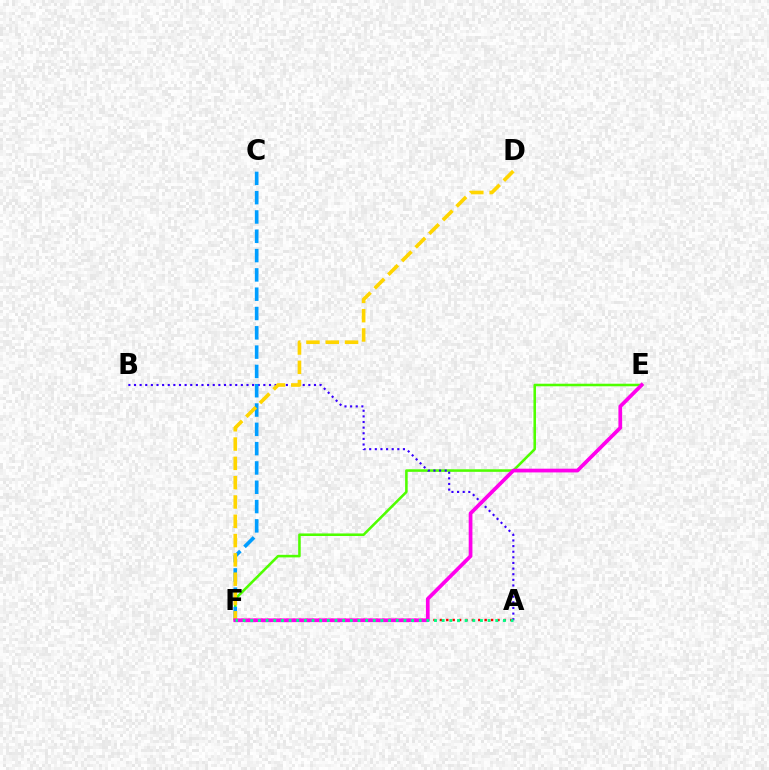{('E', 'F'): [{'color': '#4fff00', 'line_style': 'solid', 'thickness': 1.85}, {'color': '#ff00ed', 'line_style': 'solid', 'thickness': 2.68}], ('A', 'B'): [{'color': '#3700ff', 'line_style': 'dotted', 'thickness': 1.53}], ('C', 'F'): [{'color': '#009eff', 'line_style': 'dashed', 'thickness': 2.62}], ('A', 'F'): [{'color': '#ff0000', 'line_style': 'dotted', 'thickness': 1.74}, {'color': '#00ff86', 'line_style': 'dotted', 'thickness': 2.08}], ('D', 'F'): [{'color': '#ffd500', 'line_style': 'dashed', 'thickness': 2.62}]}